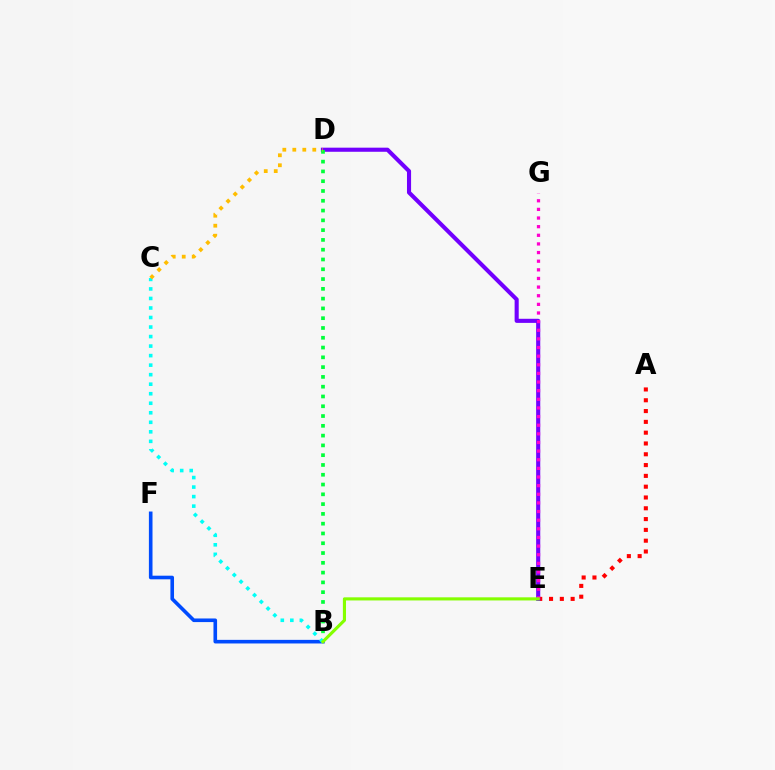{('B', 'F'): [{'color': '#004bff', 'line_style': 'solid', 'thickness': 2.6}], ('A', 'E'): [{'color': '#ff0000', 'line_style': 'dotted', 'thickness': 2.93}], ('D', 'E'): [{'color': '#7200ff', 'line_style': 'solid', 'thickness': 2.95}], ('B', 'D'): [{'color': '#00ff39', 'line_style': 'dotted', 'thickness': 2.66}], ('B', 'C'): [{'color': '#00fff6', 'line_style': 'dotted', 'thickness': 2.59}], ('E', 'G'): [{'color': '#ff00cf', 'line_style': 'dotted', 'thickness': 2.35}], ('C', 'D'): [{'color': '#ffbd00', 'line_style': 'dotted', 'thickness': 2.71}], ('B', 'E'): [{'color': '#84ff00', 'line_style': 'solid', 'thickness': 2.25}]}